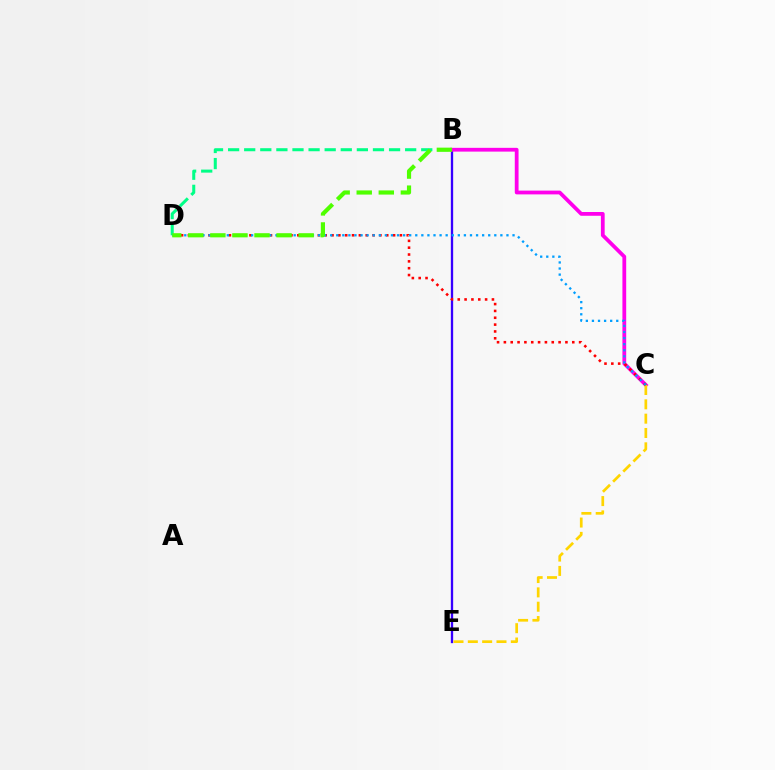{('B', 'E'): [{'color': '#3700ff', 'line_style': 'solid', 'thickness': 1.67}], ('B', 'C'): [{'color': '#ff00ed', 'line_style': 'solid', 'thickness': 2.72}], ('C', 'E'): [{'color': '#ffd500', 'line_style': 'dashed', 'thickness': 1.95}], ('B', 'D'): [{'color': '#00ff86', 'line_style': 'dashed', 'thickness': 2.19}, {'color': '#4fff00', 'line_style': 'dashed', 'thickness': 3.0}], ('C', 'D'): [{'color': '#ff0000', 'line_style': 'dotted', 'thickness': 1.86}, {'color': '#009eff', 'line_style': 'dotted', 'thickness': 1.65}]}